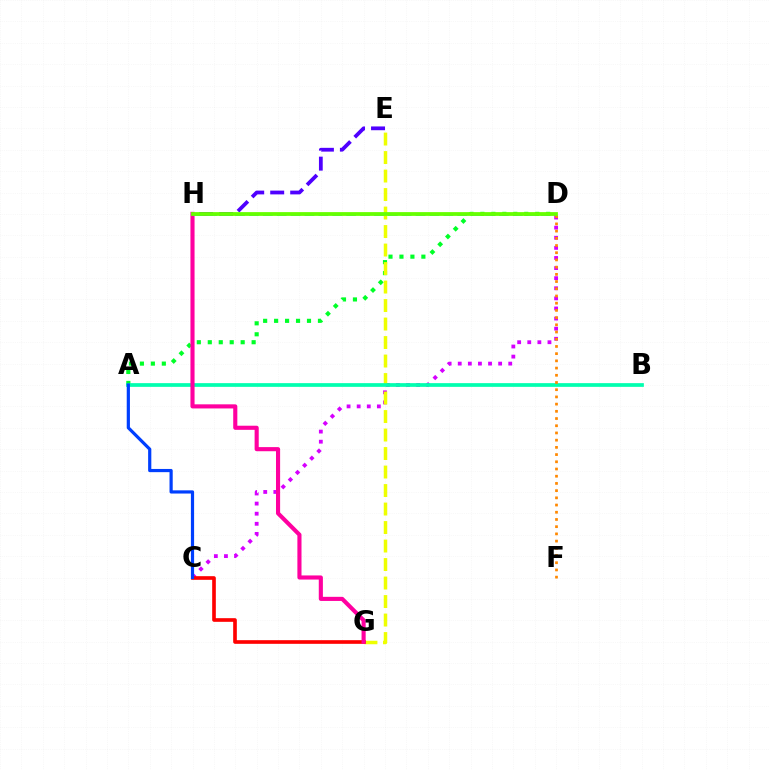{('C', 'D'): [{'color': '#d600ff', 'line_style': 'dotted', 'thickness': 2.74}], ('A', 'D'): [{'color': '#00ff27', 'line_style': 'dotted', 'thickness': 2.98}], ('E', 'G'): [{'color': '#eeff00', 'line_style': 'dashed', 'thickness': 2.51}], ('A', 'B'): [{'color': '#00ffaf', 'line_style': 'solid', 'thickness': 2.67}], ('C', 'G'): [{'color': '#ff0000', 'line_style': 'solid', 'thickness': 2.63}], ('A', 'C'): [{'color': '#003fff', 'line_style': 'solid', 'thickness': 2.3}], ('E', 'H'): [{'color': '#4f00ff', 'line_style': 'dashed', 'thickness': 2.72}], ('G', 'H'): [{'color': '#ff00a0', 'line_style': 'solid', 'thickness': 2.96}], ('D', 'H'): [{'color': '#00c7ff', 'line_style': 'dashed', 'thickness': 1.89}, {'color': '#66ff00', 'line_style': 'solid', 'thickness': 2.72}], ('D', 'F'): [{'color': '#ff8800', 'line_style': 'dotted', 'thickness': 1.96}]}